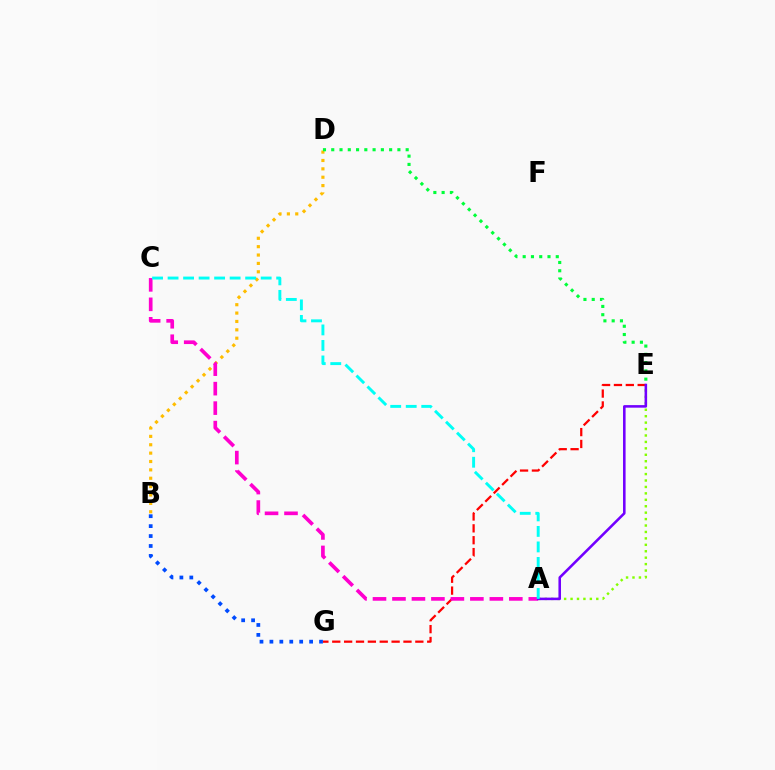{('E', 'G'): [{'color': '#ff0000', 'line_style': 'dashed', 'thickness': 1.61}], ('B', 'D'): [{'color': '#ffbd00', 'line_style': 'dotted', 'thickness': 2.28}], ('D', 'E'): [{'color': '#00ff39', 'line_style': 'dotted', 'thickness': 2.25}], ('A', 'E'): [{'color': '#84ff00', 'line_style': 'dotted', 'thickness': 1.75}, {'color': '#7200ff', 'line_style': 'solid', 'thickness': 1.84}], ('B', 'G'): [{'color': '#004bff', 'line_style': 'dotted', 'thickness': 2.7}], ('A', 'C'): [{'color': '#ff00cf', 'line_style': 'dashed', 'thickness': 2.65}, {'color': '#00fff6', 'line_style': 'dashed', 'thickness': 2.11}]}